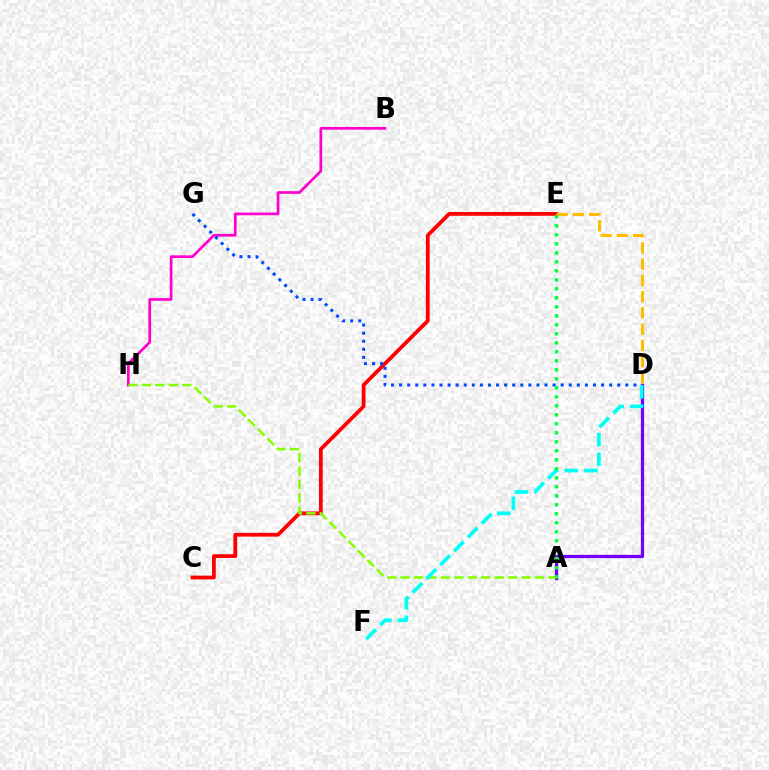{('B', 'H'): [{'color': '#ff00cf', 'line_style': 'solid', 'thickness': 1.94}], ('C', 'E'): [{'color': '#ff0000', 'line_style': 'solid', 'thickness': 2.71}], ('D', 'E'): [{'color': '#ffbd00', 'line_style': 'dashed', 'thickness': 2.21}], ('A', 'D'): [{'color': '#7200ff', 'line_style': 'solid', 'thickness': 2.36}], ('A', 'H'): [{'color': '#84ff00', 'line_style': 'dashed', 'thickness': 1.82}], ('D', 'G'): [{'color': '#004bff', 'line_style': 'dotted', 'thickness': 2.19}], ('D', 'F'): [{'color': '#00fff6', 'line_style': 'dashed', 'thickness': 2.65}], ('A', 'E'): [{'color': '#00ff39', 'line_style': 'dotted', 'thickness': 2.44}]}